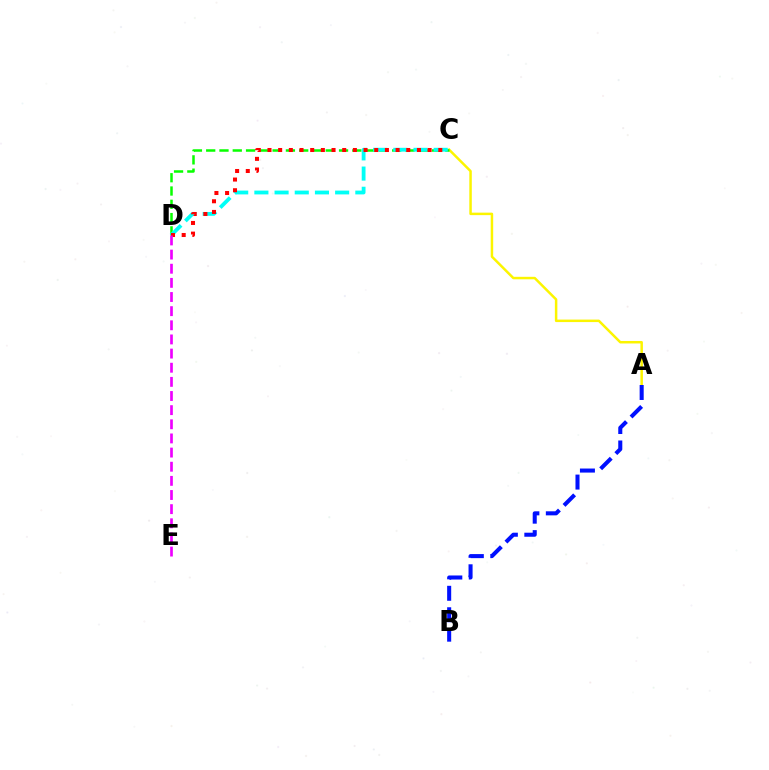{('A', 'C'): [{'color': '#fcf500', 'line_style': 'solid', 'thickness': 1.79}], ('C', 'D'): [{'color': '#08ff00', 'line_style': 'dashed', 'thickness': 1.8}, {'color': '#00fff6', 'line_style': 'dashed', 'thickness': 2.74}, {'color': '#ff0000', 'line_style': 'dotted', 'thickness': 2.9}], ('A', 'B'): [{'color': '#0010ff', 'line_style': 'dashed', 'thickness': 2.91}], ('D', 'E'): [{'color': '#ee00ff', 'line_style': 'dashed', 'thickness': 1.92}]}